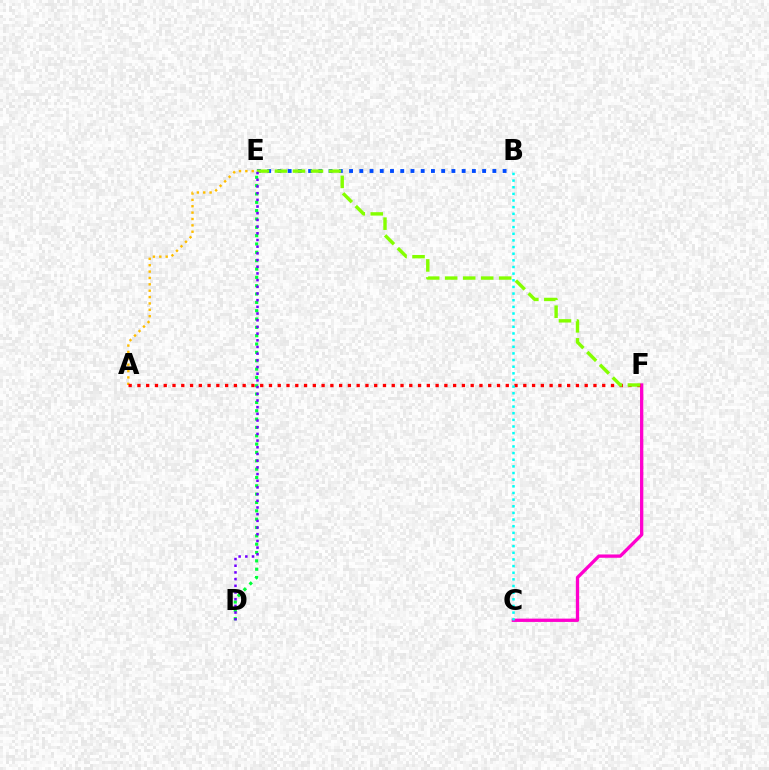{('A', 'E'): [{'color': '#ffbd00', 'line_style': 'dotted', 'thickness': 1.73}], ('D', 'E'): [{'color': '#00ff39', 'line_style': 'dotted', 'thickness': 2.27}, {'color': '#7200ff', 'line_style': 'dotted', 'thickness': 1.82}], ('C', 'F'): [{'color': '#ff00cf', 'line_style': 'solid', 'thickness': 2.38}], ('A', 'F'): [{'color': '#ff0000', 'line_style': 'dotted', 'thickness': 2.38}], ('B', 'E'): [{'color': '#004bff', 'line_style': 'dotted', 'thickness': 2.78}], ('E', 'F'): [{'color': '#84ff00', 'line_style': 'dashed', 'thickness': 2.45}], ('B', 'C'): [{'color': '#00fff6', 'line_style': 'dotted', 'thickness': 1.81}]}